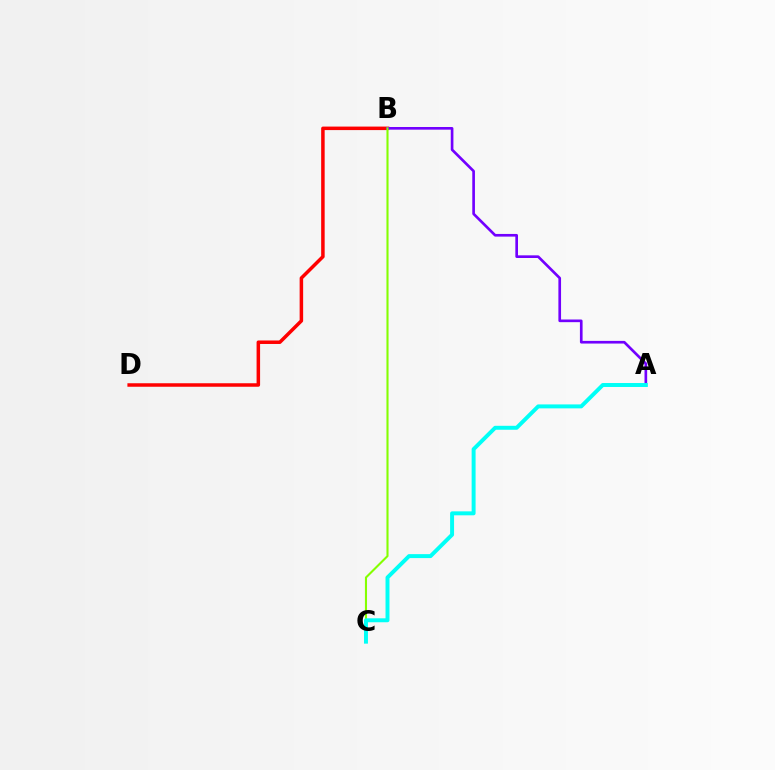{('B', 'D'): [{'color': '#ff0000', 'line_style': 'solid', 'thickness': 2.52}], ('A', 'B'): [{'color': '#7200ff', 'line_style': 'solid', 'thickness': 1.92}], ('B', 'C'): [{'color': '#84ff00', 'line_style': 'solid', 'thickness': 1.51}], ('A', 'C'): [{'color': '#00fff6', 'line_style': 'solid', 'thickness': 2.84}]}